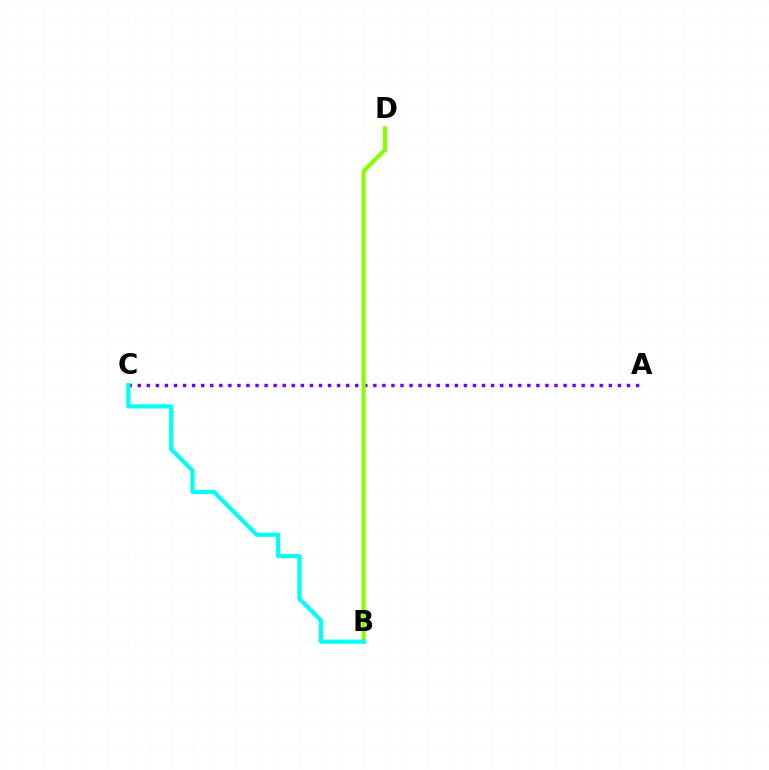{('A', 'C'): [{'color': '#7200ff', 'line_style': 'dotted', 'thickness': 2.46}], ('B', 'D'): [{'color': '#ff0000', 'line_style': 'dotted', 'thickness': 1.95}, {'color': '#84ff00', 'line_style': 'solid', 'thickness': 2.96}], ('B', 'C'): [{'color': '#00fff6', 'line_style': 'solid', 'thickness': 2.99}]}